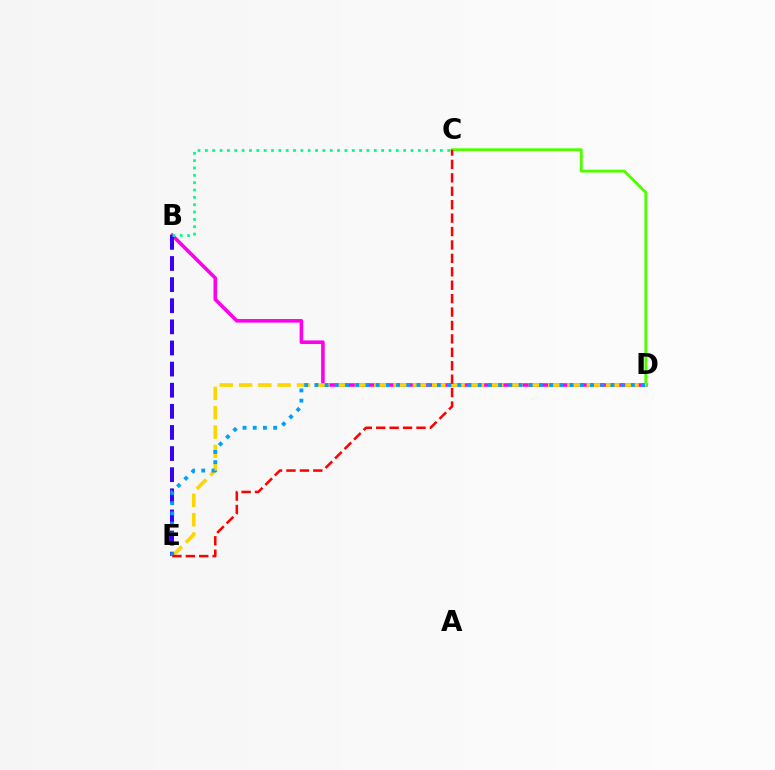{('B', 'D'): [{'color': '#ff00ed', 'line_style': 'solid', 'thickness': 2.58}], ('B', 'E'): [{'color': '#3700ff', 'line_style': 'dashed', 'thickness': 2.87}], ('C', 'D'): [{'color': '#4fff00', 'line_style': 'solid', 'thickness': 2.07}], ('D', 'E'): [{'color': '#ffd500', 'line_style': 'dashed', 'thickness': 2.62}, {'color': '#009eff', 'line_style': 'dotted', 'thickness': 2.77}], ('B', 'C'): [{'color': '#00ff86', 'line_style': 'dotted', 'thickness': 2.0}], ('C', 'E'): [{'color': '#ff0000', 'line_style': 'dashed', 'thickness': 1.82}]}